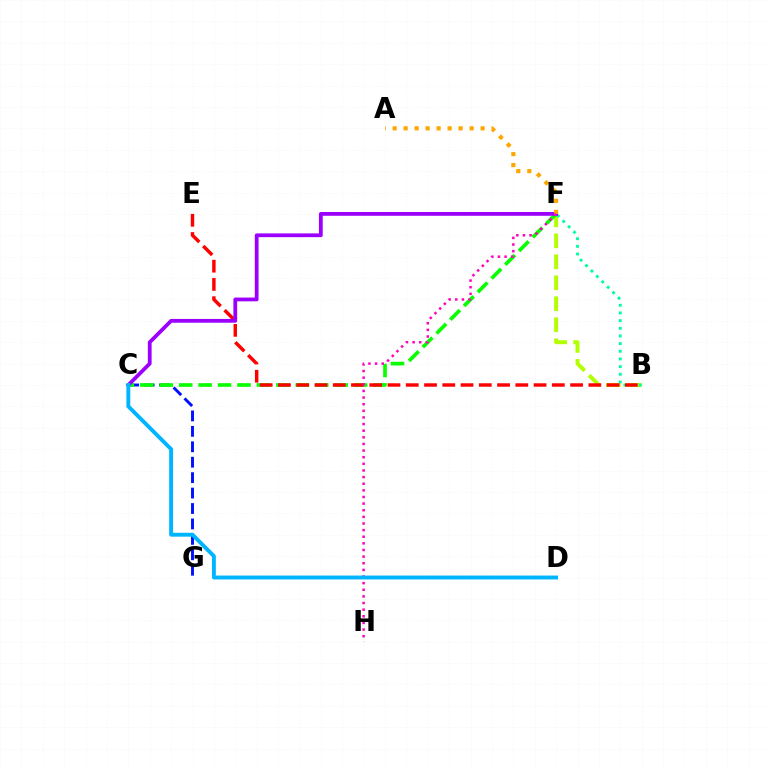{('C', 'G'): [{'color': '#0010ff', 'line_style': 'dashed', 'thickness': 2.1}], ('B', 'F'): [{'color': '#b3ff00', 'line_style': 'dashed', 'thickness': 2.85}, {'color': '#00ff9d', 'line_style': 'dotted', 'thickness': 2.08}], ('C', 'F'): [{'color': '#08ff00', 'line_style': 'dashed', 'thickness': 2.64}, {'color': '#9b00ff', 'line_style': 'solid', 'thickness': 2.73}], ('B', 'E'): [{'color': '#ff0000', 'line_style': 'dashed', 'thickness': 2.48}], ('A', 'F'): [{'color': '#ffa500', 'line_style': 'dotted', 'thickness': 2.99}], ('F', 'H'): [{'color': '#ff00bd', 'line_style': 'dotted', 'thickness': 1.8}], ('C', 'D'): [{'color': '#00b5ff', 'line_style': 'solid', 'thickness': 2.81}]}